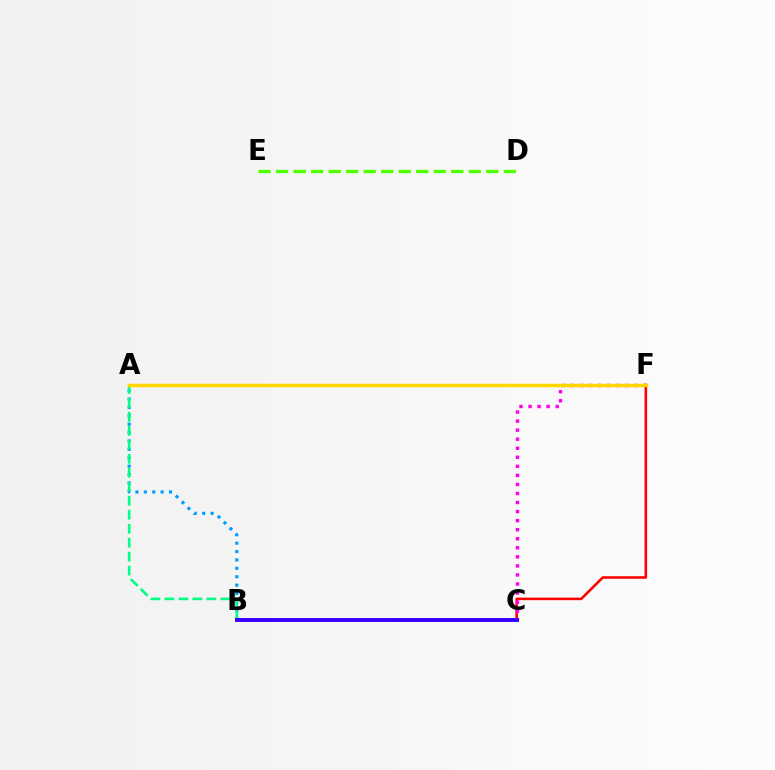{('A', 'B'): [{'color': '#009eff', 'line_style': 'dotted', 'thickness': 2.28}, {'color': '#00ff86', 'line_style': 'dashed', 'thickness': 1.9}], ('C', 'F'): [{'color': '#ff0000', 'line_style': 'solid', 'thickness': 1.84}, {'color': '#ff00ed', 'line_style': 'dotted', 'thickness': 2.46}], ('D', 'E'): [{'color': '#4fff00', 'line_style': 'dashed', 'thickness': 2.38}], ('A', 'F'): [{'color': '#ffd500', 'line_style': 'solid', 'thickness': 2.51}], ('B', 'C'): [{'color': '#3700ff', 'line_style': 'solid', 'thickness': 2.83}]}